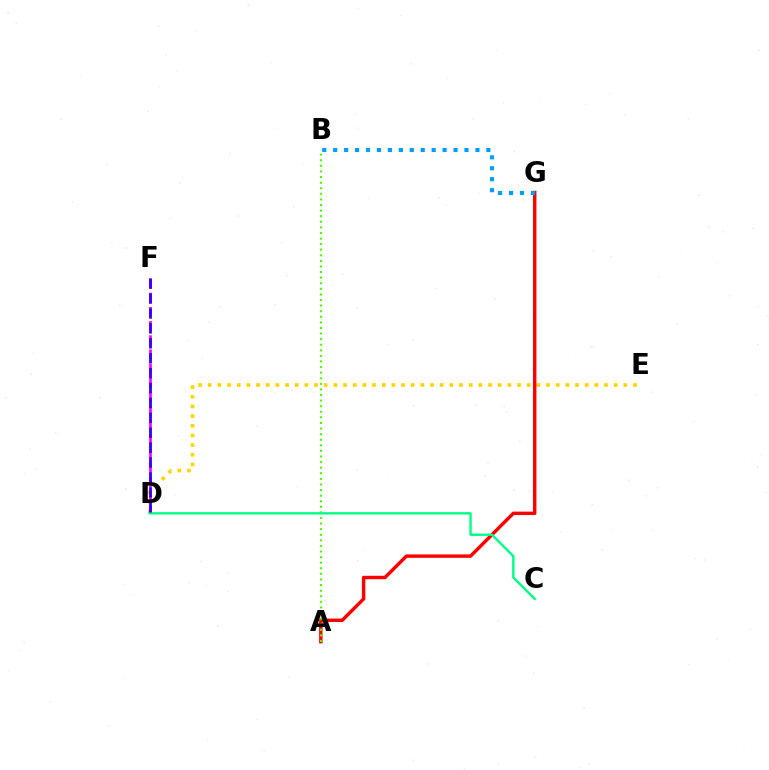{('D', 'E'): [{'color': '#ffd500', 'line_style': 'dotted', 'thickness': 2.63}], ('A', 'G'): [{'color': '#ff0000', 'line_style': 'solid', 'thickness': 2.46}], ('D', 'F'): [{'color': '#ff00ed', 'line_style': 'dashed', 'thickness': 1.93}, {'color': '#3700ff', 'line_style': 'dashed', 'thickness': 2.02}], ('A', 'B'): [{'color': '#4fff00', 'line_style': 'dotted', 'thickness': 1.52}], ('B', 'G'): [{'color': '#009eff', 'line_style': 'dotted', 'thickness': 2.97}], ('C', 'D'): [{'color': '#00ff86', 'line_style': 'solid', 'thickness': 1.72}]}